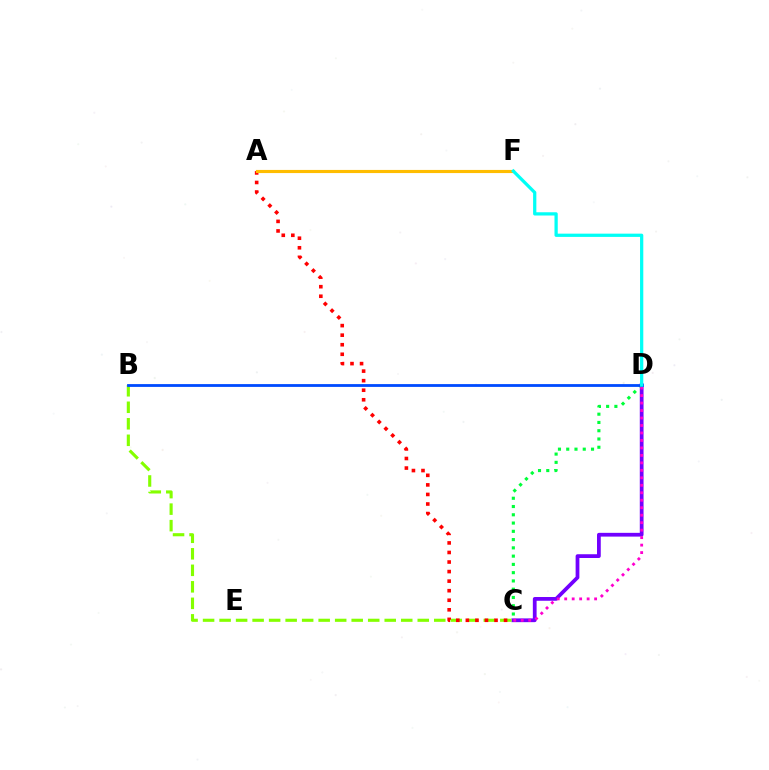{('C', 'D'): [{'color': '#7200ff', 'line_style': 'solid', 'thickness': 2.7}, {'color': '#00ff39', 'line_style': 'dotted', 'thickness': 2.25}, {'color': '#ff00cf', 'line_style': 'dotted', 'thickness': 2.03}], ('B', 'C'): [{'color': '#84ff00', 'line_style': 'dashed', 'thickness': 2.24}], ('B', 'D'): [{'color': '#004bff', 'line_style': 'solid', 'thickness': 2.02}], ('A', 'C'): [{'color': '#ff0000', 'line_style': 'dotted', 'thickness': 2.6}], ('A', 'F'): [{'color': '#ffbd00', 'line_style': 'solid', 'thickness': 2.26}], ('D', 'F'): [{'color': '#00fff6', 'line_style': 'solid', 'thickness': 2.34}]}